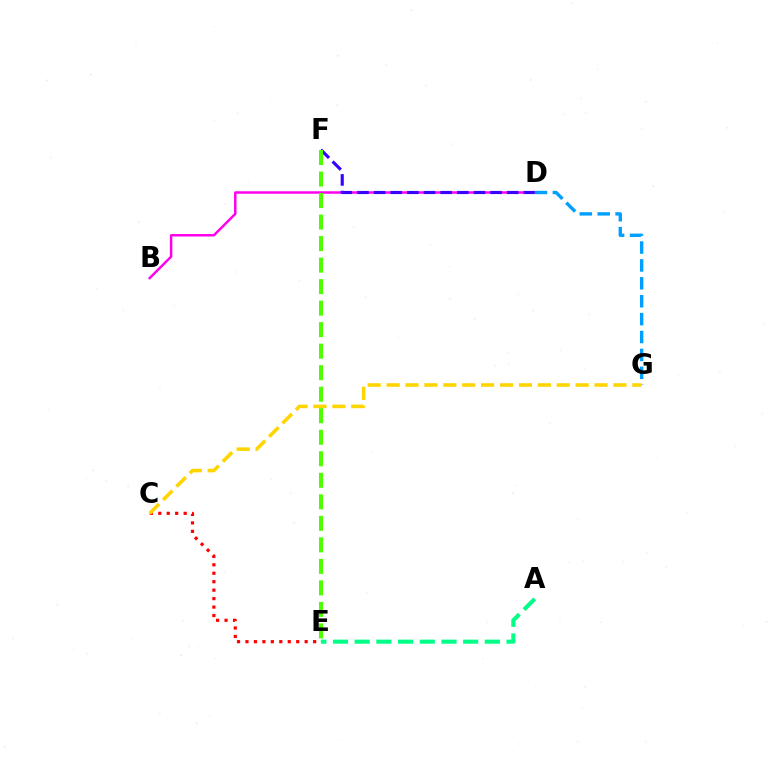{('B', 'D'): [{'color': '#ff00ed', 'line_style': 'solid', 'thickness': 1.78}], ('C', 'E'): [{'color': '#ff0000', 'line_style': 'dotted', 'thickness': 2.3}], ('D', 'G'): [{'color': '#009eff', 'line_style': 'dashed', 'thickness': 2.43}], ('A', 'E'): [{'color': '#00ff86', 'line_style': 'dashed', 'thickness': 2.95}], ('D', 'F'): [{'color': '#3700ff', 'line_style': 'dashed', 'thickness': 2.26}], ('C', 'G'): [{'color': '#ffd500', 'line_style': 'dashed', 'thickness': 2.57}], ('E', 'F'): [{'color': '#4fff00', 'line_style': 'dashed', 'thickness': 2.92}]}